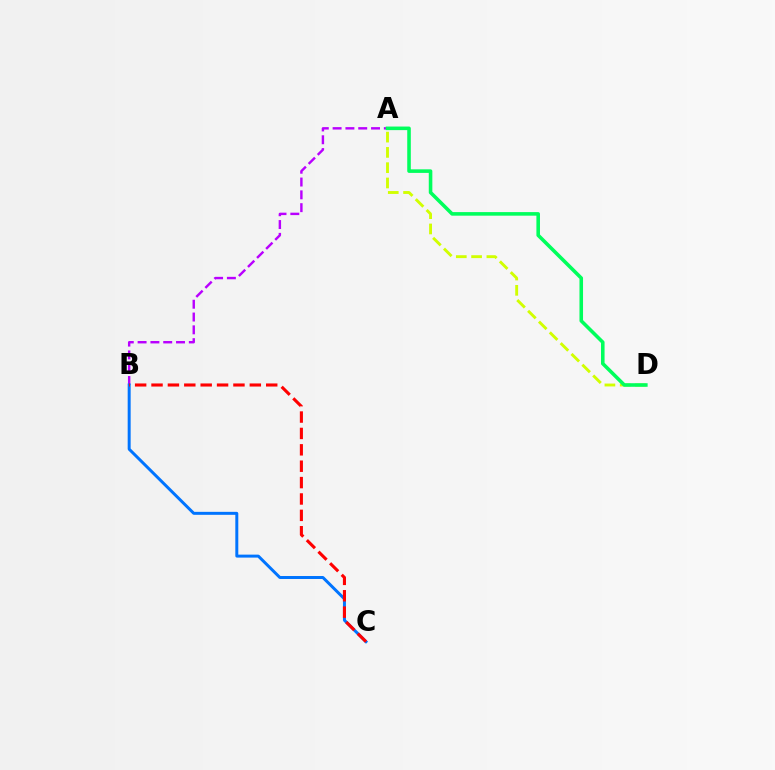{('A', 'D'): [{'color': '#d1ff00', 'line_style': 'dashed', 'thickness': 2.08}, {'color': '#00ff5c', 'line_style': 'solid', 'thickness': 2.57}], ('A', 'B'): [{'color': '#b900ff', 'line_style': 'dashed', 'thickness': 1.74}], ('B', 'C'): [{'color': '#0074ff', 'line_style': 'solid', 'thickness': 2.14}, {'color': '#ff0000', 'line_style': 'dashed', 'thickness': 2.23}]}